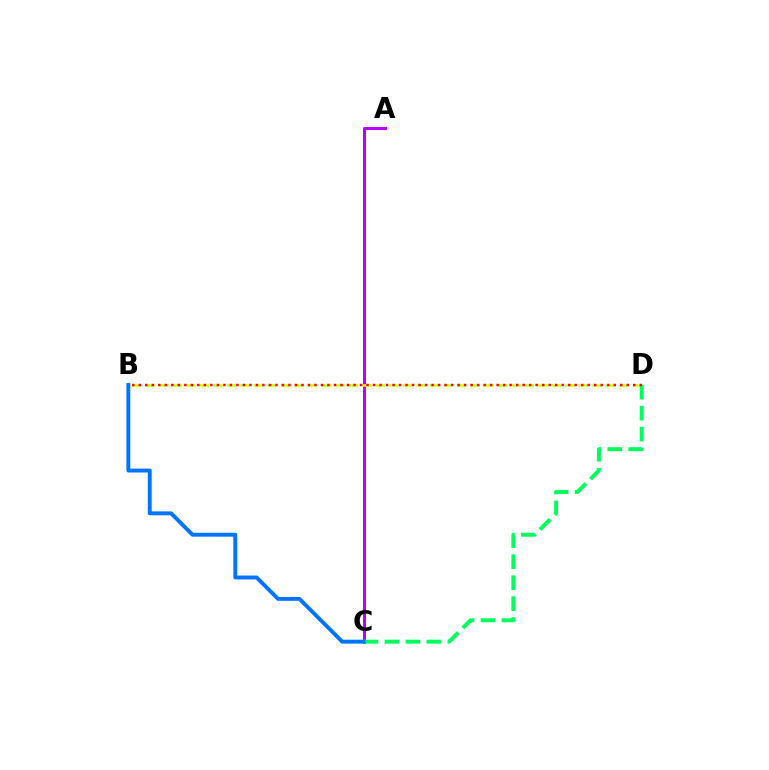{('A', 'C'): [{'color': '#b900ff', 'line_style': 'solid', 'thickness': 2.18}], ('B', 'D'): [{'color': '#d1ff00', 'line_style': 'dashed', 'thickness': 1.84}, {'color': '#ff0000', 'line_style': 'dotted', 'thickness': 1.77}], ('C', 'D'): [{'color': '#00ff5c', 'line_style': 'dashed', 'thickness': 2.85}], ('B', 'C'): [{'color': '#0074ff', 'line_style': 'solid', 'thickness': 2.81}]}